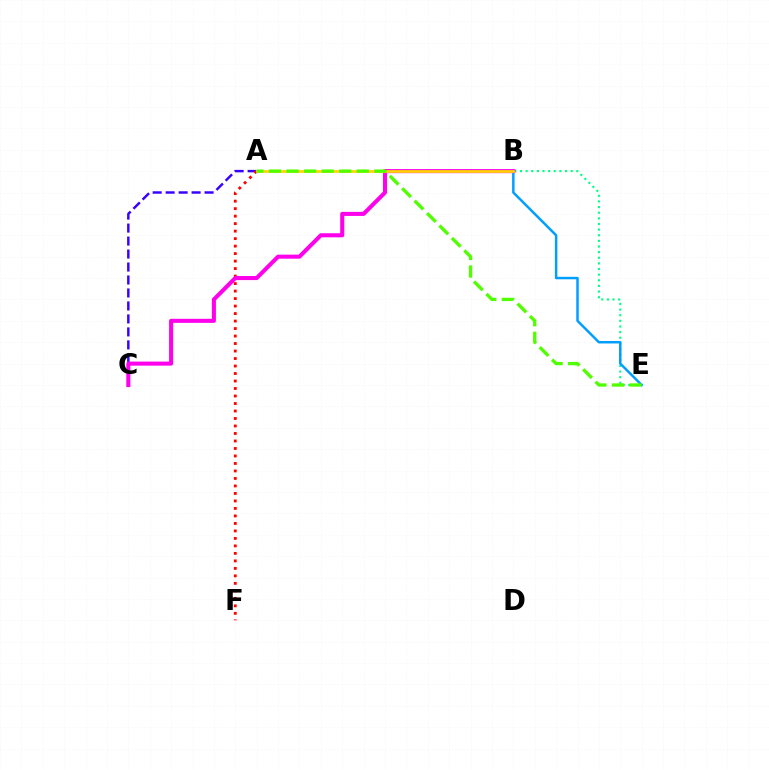{('A', 'C'): [{'color': '#3700ff', 'line_style': 'dashed', 'thickness': 1.76}], ('B', 'E'): [{'color': '#00ff86', 'line_style': 'dotted', 'thickness': 1.53}, {'color': '#009eff', 'line_style': 'solid', 'thickness': 1.78}], ('A', 'F'): [{'color': '#ff0000', 'line_style': 'dotted', 'thickness': 2.04}], ('B', 'C'): [{'color': '#ff00ed', 'line_style': 'solid', 'thickness': 2.92}], ('A', 'B'): [{'color': '#ffd500', 'line_style': 'solid', 'thickness': 1.96}], ('A', 'E'): [{'color': '#4fff00', 'line_style': 'dashed', 'thickness': 2.39}]}